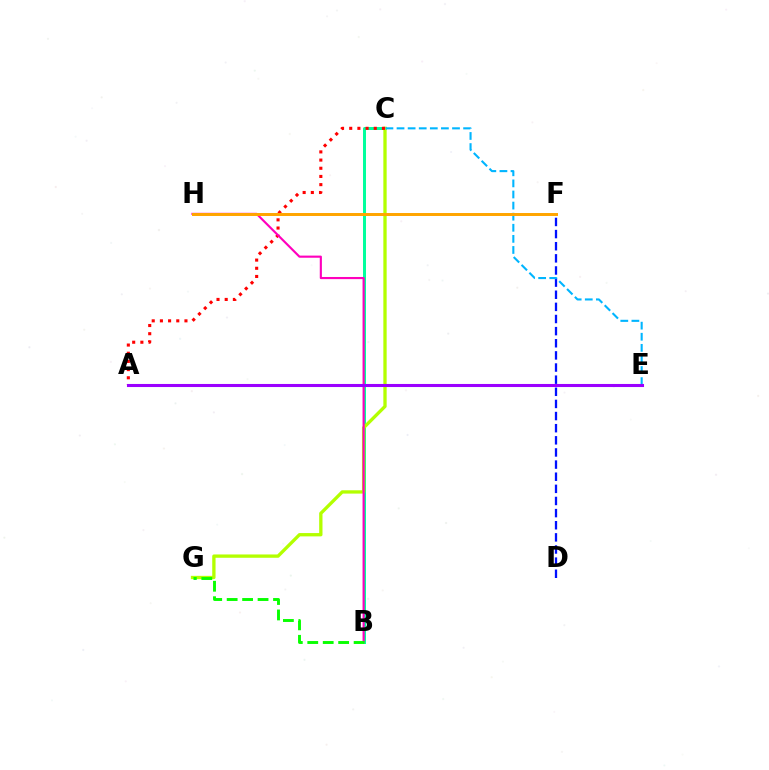{('B', 'C'): [{'color': '#00ff9d', 'line_style': 'solid', 'thickness': 2.14}], ('D', 'F'): [{'color': '#0010ff', 'line_style': 'dashed', 'thickness': 1.65}], ('C', 'G'): [{'color': '#b3ff00', 'line_style': 'solid', 'thickness': 2.39}], ('C', 'E'): [{'color': '#00b5ff', 'line_style': 'dashed', 'thickness': 1.51}], ('A', 'C'): [{'color': '#ff0000', 'line_style': 'dotted', 'thickness': 2.22}], ('B', 'H'): [{'color': '#ff00bd', 'line_style': 'solid', 'thickness': 1.54}], ('B', 'G'): [{'color': '#08ff00', 'line_style': 'dashed', 'thickness': 2.1}], ('A', 'E'): [{'color': '#9b00ff', 'line_style': 'solid', 'thickness': 2.21}], ('F', 'H'): [{'color': '#ffa500', 'line_style': 'solid', 'thickness': 2.14}]}